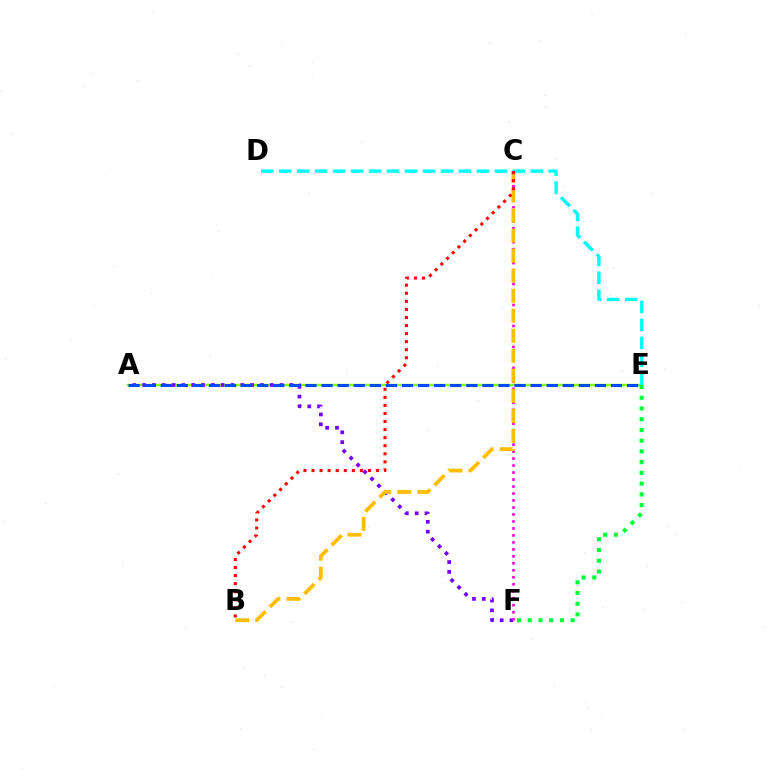{('A', 'E'): [{'color': '#84ff00', 'line_style': 'solid', 'thickness': 1.74}, {'color': '#004bff', 'line_style': 'dashed', 'thickness': 2.18}], ('A', 'F'): [{'color': '#7200ff', 'line_style': 'dotted', 'thickness': 2.67}], ('C', 'F'): [{'color': '#ff00cf', 'line_style': 'dotted', 'thickness': 1.9}], ('B', 'C'): [{'color': '#ffbd00', 'line_style': 'dashed', 'thickness': 2.72}, {'color': '#ff0000', 'line_style': 'dotted', 'thickness': 2.19}], ('D', 'E'): [{'color': '#00fff6', 'line_style': 'dashed', 'thickness': 2.44}], ('E', 'F'): [{'color': '#00ff39', 'line_style': 'dotted', 'thickness': 2.92}]}